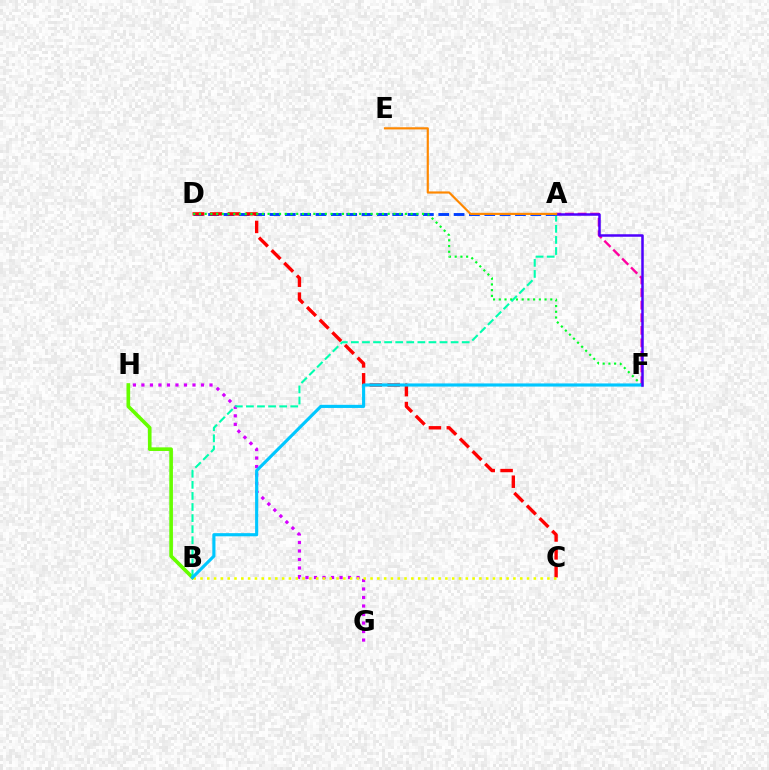{('A', 'F'): [{'color': '#ff00a0', 'line_style': 'dashed', 'thickness': 1.71}, {'color': '#4f00ff', 'line_style': 'solid', 'thickness': 1.81}], ('B', 'H'): [{'color': '#66ff00', 'line_style': 'solid', 'thickness': 2.62}], ('A', 'D'): [{'color': '#003fff', 'line_style': 'dashed', 'thickness': 2.08}], ('G', 'H'): [{'color': '#d600ff', 'line_style': 'dotted', 'thickness': 2.31}], ('C', 'D'): [{'color': '#ff0000', 'line_style': 'dashed', 'thickness': 2.43}], ('D', 'F'): [{'color': '#00ff27', 'line_style': 'dotted', 'thickness': 1.55}], ('A', 'B'): [{'color': '#00ffaf', 'line_style': 'dashed', 'thickness': 1.51}], ('B', 'C'): [{'color': '#eeff00', 'line_style': 'dotted', 'thickness': 1.85}], ('B', 'F'): [{'color': '#00c7ff', 'line_style': 'solid', 'thickness': 2.26}], ('A', 'E'): [{'color': '#ff8800', 'line_style': 'solid', 'thickness': 1.56}]}